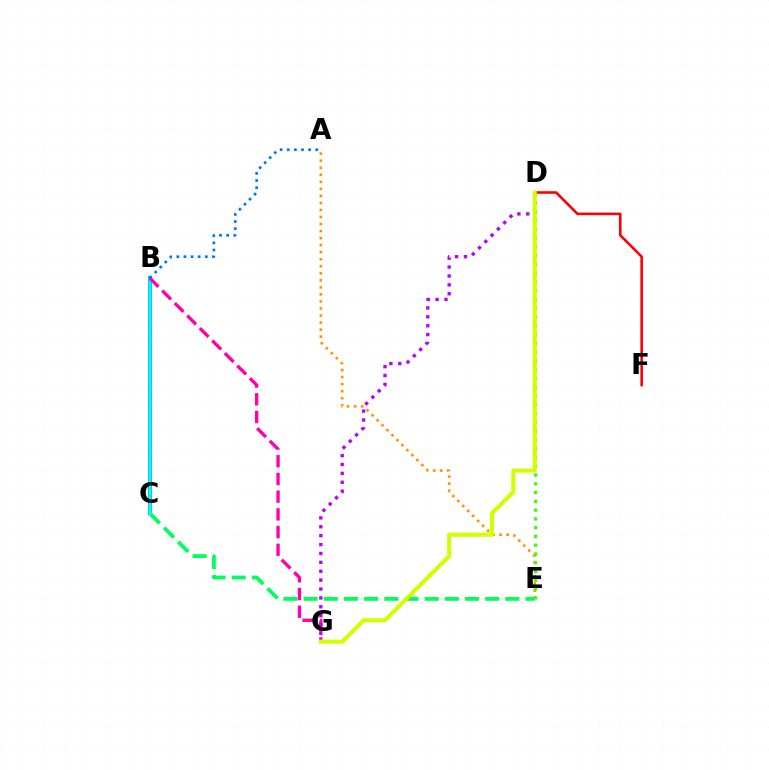{('A', 'E'): [{'color': '#ff9400', 'line_style': 'dotted', 'thickness': 1.91}], ('B', 'C'): [{'color': '#2500ff', 'line_style': 'solid', 'thickness': 2.8}, {'color': '#00fff6', 'line_style': 'solid', 'thickness': 2.54}], ('D', 'F'): [{'color': '#ff0000', 'line_style': 'solid', 'thickness': 1.87}], ('D', 'E'): [{'color': '#3dff00', 'line_style': 'dotted', 'thickness': 2.38}], ('C', 'E'): [{'color': '#00ff5c', 'line_style': 'dashed', 'thickness': 2.74}], ('B', 'G'): [{'color': '#ff00ac', 'line_style': 'dashed', 'thickness': 2.41}], ('A', 'B'): [{'color': '#0074ff', 'line_style': 'dotted', 'thickness': 1.94}], ('D', 'G'): [{'color': '#b900ff', 'line_style': 'dotted', 'thickness': 2.42}, {'color': '#d1ff00', 'line_style': 'solid', 'thickness': 2.93}]}